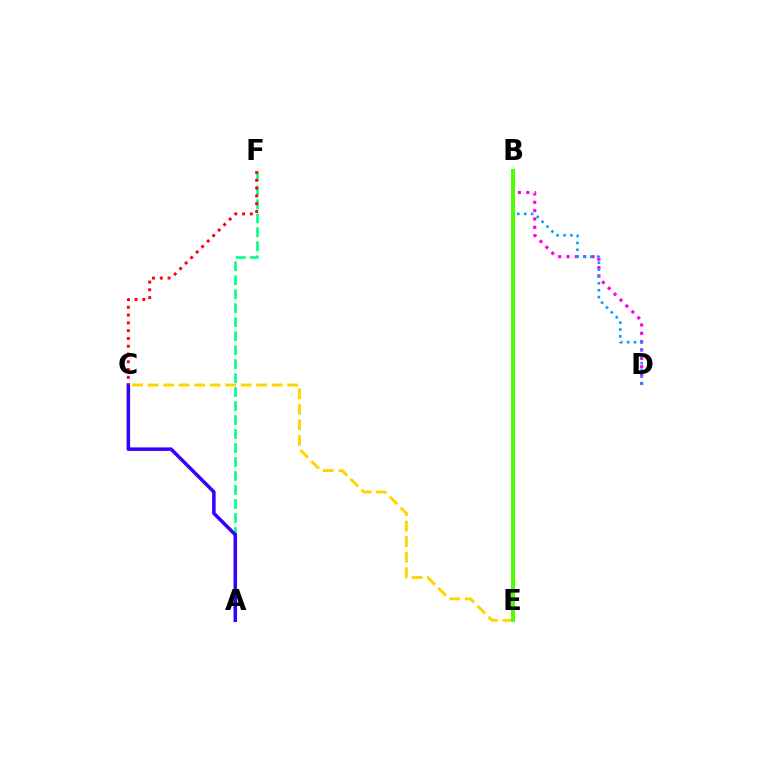{('C', 'E'): [{'color': '#ffd500', 'line_style': 'dashed', 'thickness': 2.11}], ('B', 'D'): [{'color': '#ff00ed', 'line_style': 'dotted', 'thickness': 2.27}, {'color': '#009eff', 'line_style': 'dotted', 'thickness': 1.87}], ('A', 'F'): [{'color': '#00ff86', 'line_style': 'dashed', 'thickness': 1.9}], ('A', 'C'): [{'color': '#3700ff', 'line_style': 'solid', 'thickness': 2.53}], ('B', 'E'): [{'color': '#4fff00', 'line_style': 'solid', 'thickness': 2.92}], ('C', 'F'): [{'color': '#ff0000', 'line_style': 'dotted', 'thickness': 2.11}]}